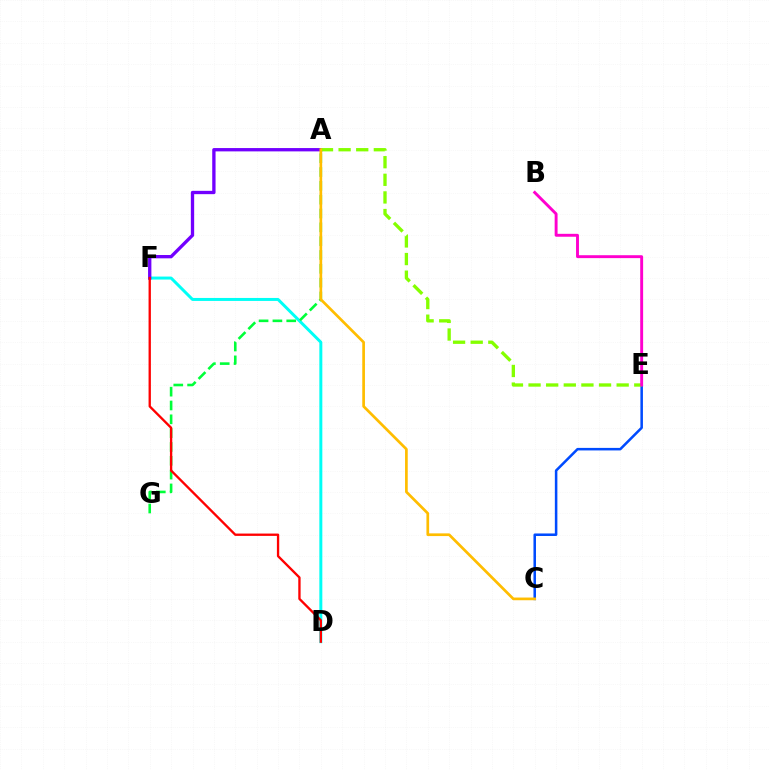{('C', 'E'): [{'color': '#004bff', 'line_style': 'solid', 'thickness': 1.82}], ('D', 'F'): [{'color': '#00fff6', 'line_style': 'solid', 'thickness': 2.14}, {'color': '#ff0000', 'line_style': 'solid', 'thickness': 1.68}], ('A', 'G'): [{'color': '#00ff39', 'line_style': 'dashed', 'thickness': 1.88}], ('A', 'F'): [{'color': '#7200ff', 'line_style': 'solid', 'thickness': 2.39}], ('A', 'E'): [{'color': '#84ff00', 'line_style': 'dashed', 'thickness': 2.39}], ('B', 'E'): [{'color': '#ff00cf', 'line_style': 'solid', 'thickness': 2.1}], ('A', 'C'): [{'color': '#ffbd00', 'line_style': 'solid', 'thickness': 1.94}]}